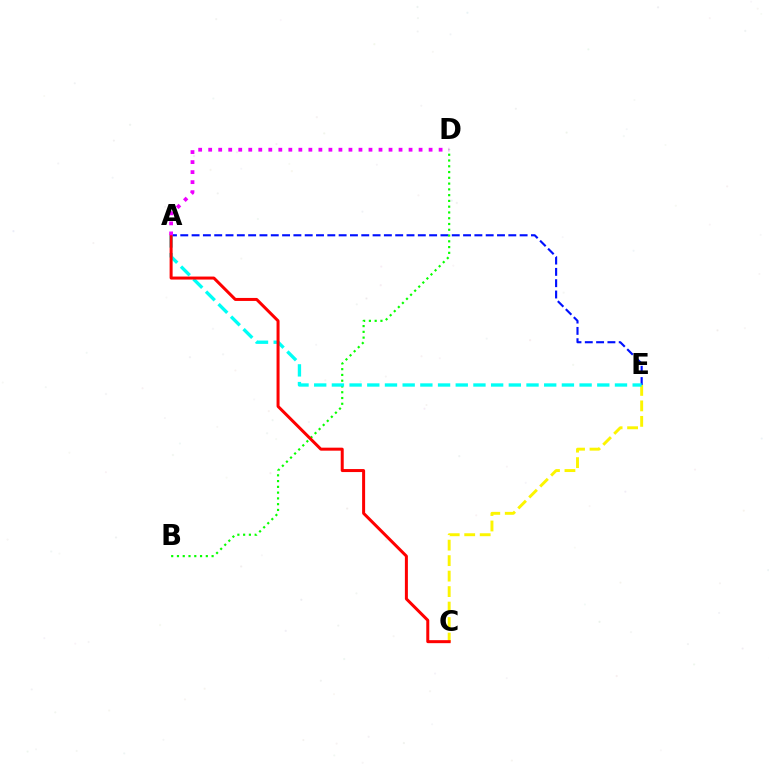{('A', 'E'): [{'color': '#0010ff', 'line_style': 'dashed', 'thickness': 1.54}, {'color': '#00fff6', 'line_style': 'dashed', 'thickness': 2.4}], ('B', 'D'): [{'color': '#08ff00', 'line_style': 'dotted', 'thickness': 1.57}], ('C', 'E'): [{'color': '#fcf500', 'line_style': 'dashed', 'thickness': 2.1}], ('A', 'C'): [{'color': '#ff0000', 'line_style': 'solid', 'thickness': 2.16}], ('A', 'D'): [{'color': '#ee00ff', 'line_style': 'dotted', 'thickness': 2.72}]}